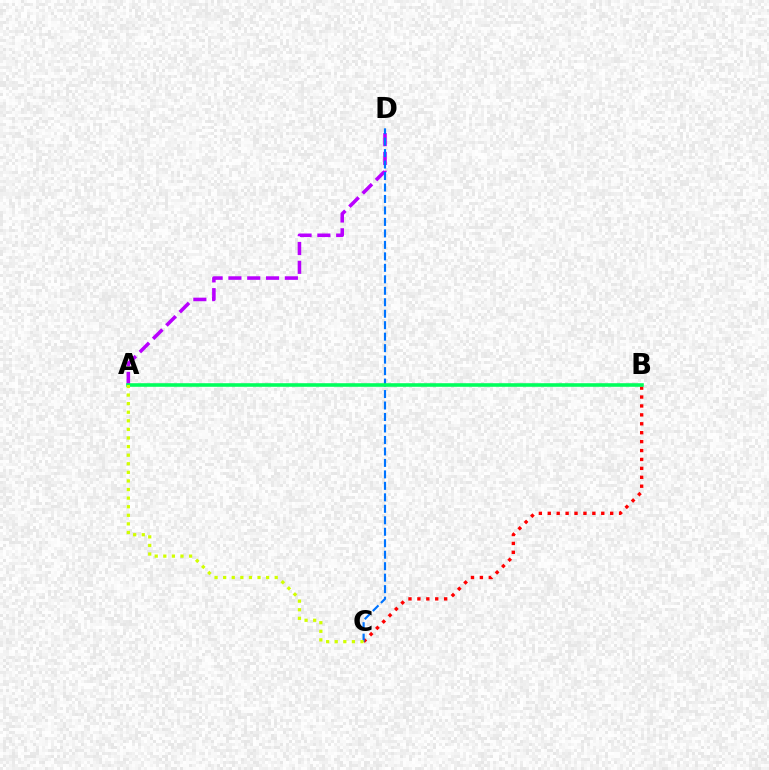{('A', 'D'): [{'color': '#b900ff', 'line_style': 'dashed', 'thickness': 2.56}], ('B', 'C'): [{'color': '#ff0000', 'line_style': 'dotted', 'thickness': 2.42}], ('C', 'D'): [{'color': '#0074ff', 'line_style': 'dashed', 'thickness': 1.56}], ('A', 'B'): [{'color': '#00ff5c', 'line_style': 'solid', 'thickness': 2.58}], ('A', 'C'): [{'color': '#d1ff00', 'line_style': 'dotted', 'thickness': 2.33}]}